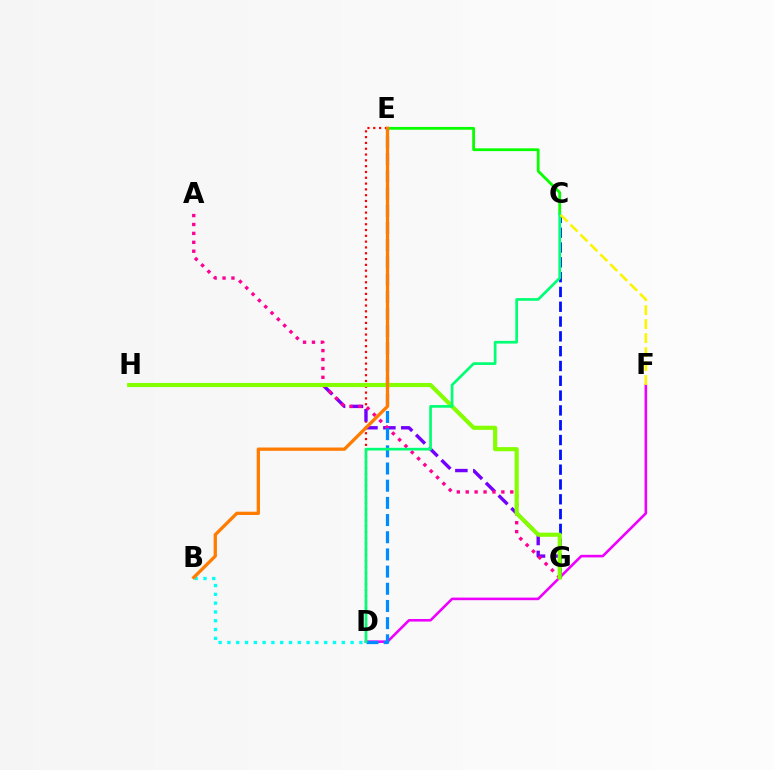{('B', 'D'): [{'color': '#00fff6', 'line_style': 'dotted', 'thickness': 2.39}], ('D', 'E'): [{'color': '#ff0000', 'line_style': 'dotted', 'thickness': 1.58}, {'color': '#008cff', 'line_style': 'dashed', 'thickness': 2.33}], ('G', 'H'): [{'color': '#7200ff', 'line_style': 'dashed', 'thickness': 2.44}, {'color': '#84ff00', 'line_style': 'solid', 'thickness': 2.97}], ('A', 'G'): [{'color': '#ff0094', 'line_style': 'dotted', 'thickness': 2.42}], ('D', 'F'): [{'color': '#ee00ff', 'line_style': 'solid', 'thickness': 1.86}], ('C', 'G'): [{'color': '#0010ff', 'line_style': 'dashed', 'thickness': 2.01}], ('C', 'E'): [{'color': '#08ff00', 'line_style': 'solid', 'thickness': 2.01}], ('B', 'E'): [{'color': '#ff7c00', 'line_style': 'solid', 'thickness': 2.37}], ('C', 'D'): [{'color': '#00ff74', 'line_style': 'solid', 'thickness': 1.94}], ('C', 'F'): [{'color': '#fcf500', 'line_style': 'dashed', 'thickness': 1.9}]}